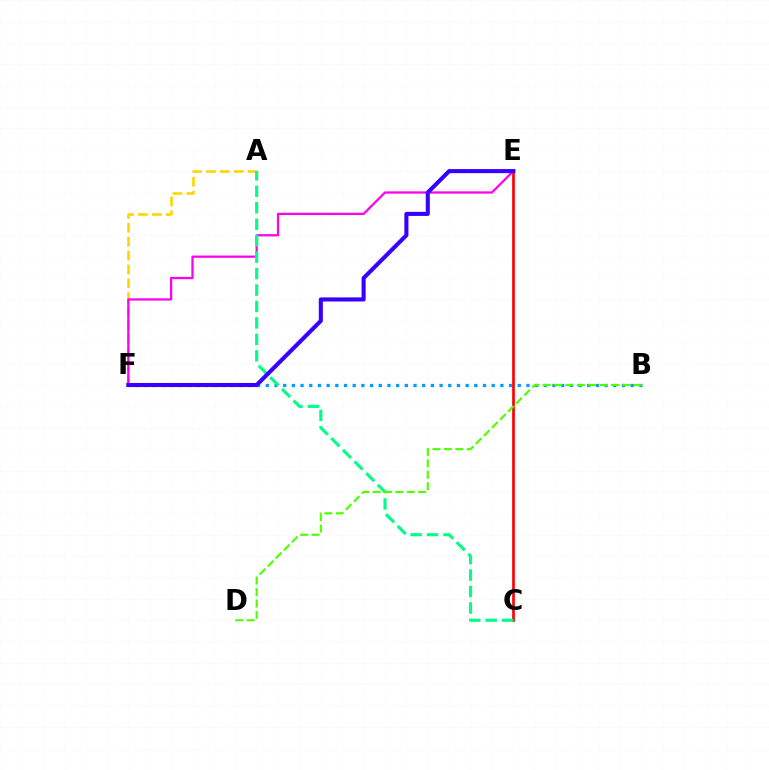{('A', 'F'): [{'color': '#ffd500', 'line_style': 'dashed', 'thickness': 1.89}], ('E', 'F'): [{'color': '#ff00ed', 'line_style': 'solid', 'thickness': 1.63}, {'color': '#3700ff', 'line_style': 'solid', 'thickness': 2.94}], ('B', 'F'): [{'color': '#009eff', 'line_style': 'dotted', 'thickness': 2.36}], ('C', 'E'): [{'color': '#ff0000', 'line_style': 'solid', 'thickness': 1.93}], ('A', 'C'): [{'color': '#00ff86', 'line_style': 'dashed', 'thickness': 2.23}], ('B', 'D'): [{'color': '#4fff00', 'line_style': 'dashed', 'thickness': 1.55}]}